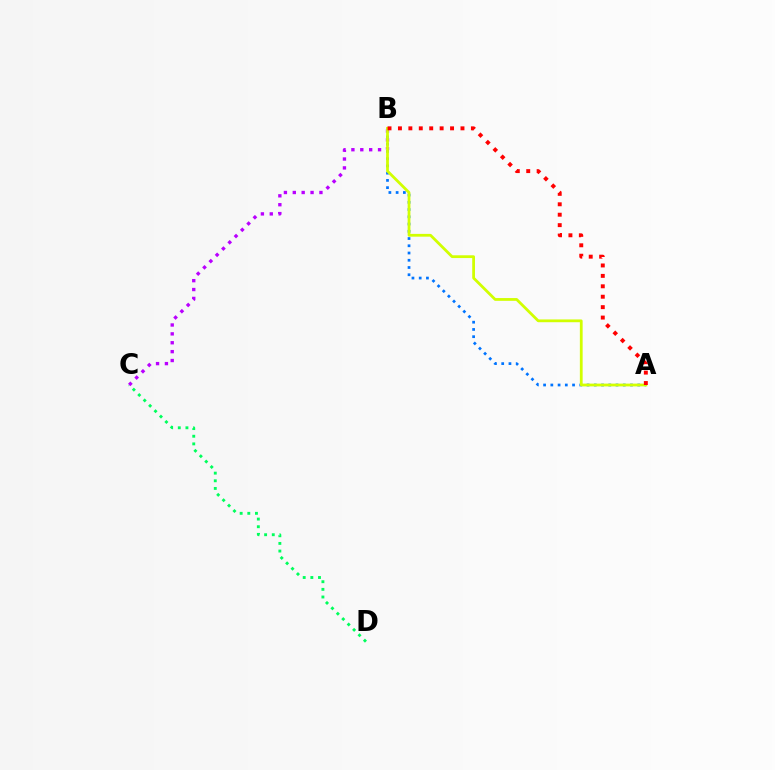{('C', 'D'): [{'color': '#00ff5c', 'line_style': 'dotted', 'thickness': 2.08}], ('A', 'B'): [{'color': '#0074ff', 'line_style': 'dotted', 'thickness': 1.97}, {'color': '#d1ff00', 'line_style': 'solid', 'thickness': 2.0}, {'color': '#ff0000', 'line_style': 'dotted', 'thickness': 2.83}], ('B', 'C'): [{'color': '#b900ff', 'line_style': 'dotted', 'thickness': 2.41}]}